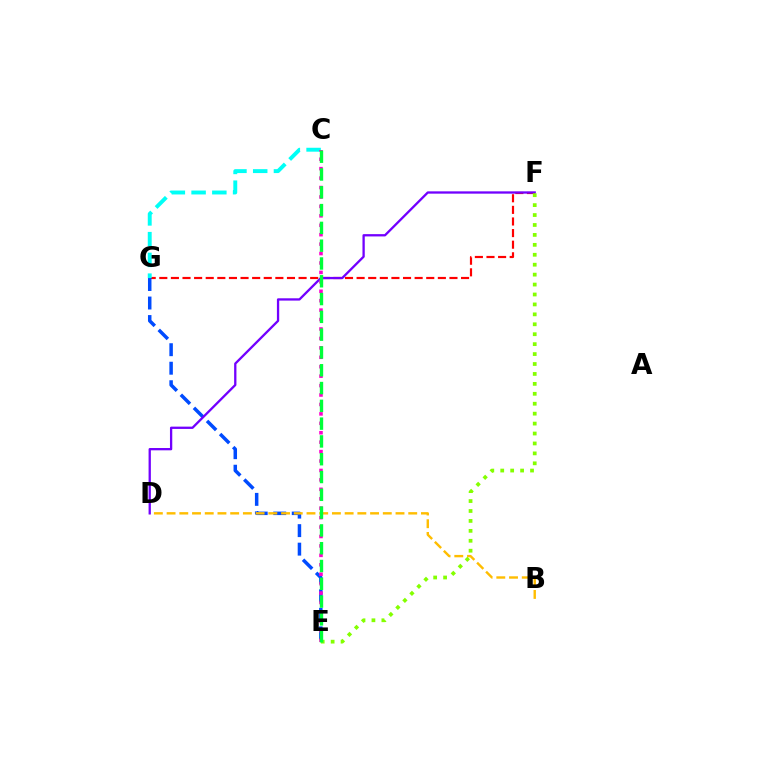{('F', 'G'): [{'color': '#ff0000', 'line_style': 'dashed', 'thickness': 1.58}], ('C', 'G'): [{'color': '#00fff6', 'line_style': 'dashed', 'thickness': 2.82}], ('E', 'G'): [{'color': '#004bff', 'line_style': 'dashed', 'thickness': 2.51}], ('B', 'D'): [{'color': '#ffbd00', 'line_style': 'dashed', 'thickness': 1.73}], ('D', 'F'): [{'color': '#7200ff', 'line_style': 'solid', 'thickness': 1.66}], ('C', 'E'): [{'color': '#ff00cf', 'line_style': 'dotted', 'thickness': 2.56}, {'color': '#00ff39', 'line_style': 'dashed', 'thickness': 2.42}], ('E', 'F'): [{'color': '#84ff00', 'line_style': 'dotted', 'thickness': 2.7}]}